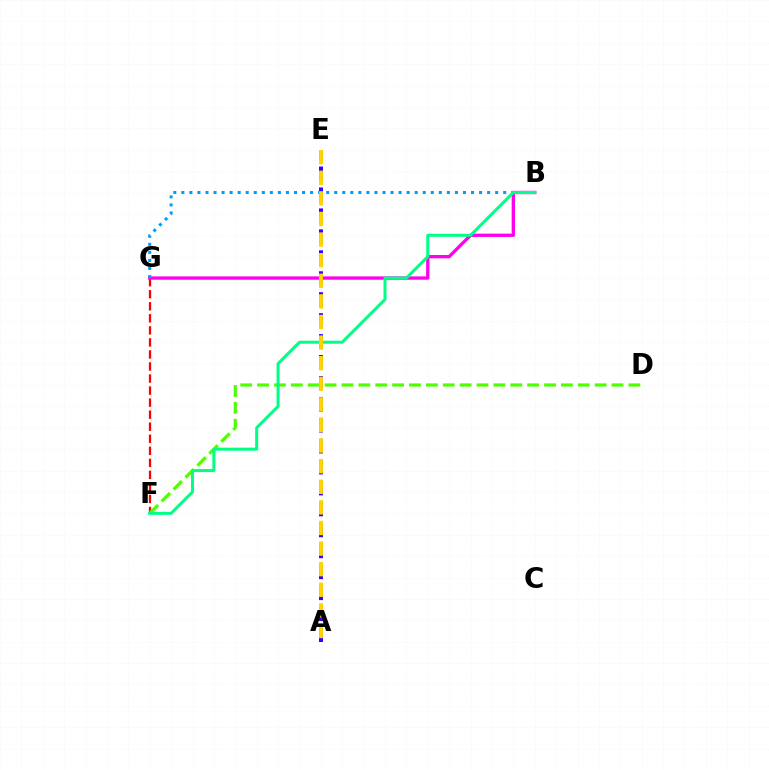{('F', 'G'): [{'color': '#ff0000', 'line_style': 'dashed', 'thickness': 1.64}], ('B', 'G'): [{'color': '#ff00ed', 'line_style': 'solid', 'thickness': 2.39}, {'color': '#009eff', 'line_style': 'dotted', 'thickness': 2.19}], ('A', 'E'): [{'color': '#3700ff', 'line_style': 'dashed', 'thickness': 2.85}, {'color': '#ffd500', 'line_style': 'dashed', 'thickness': 2.8}], ('D', 'F'): [{'color': '#4fff00', 'line_style': 'dashed', 'thickness': 2.29}], ('B', 'F'): [{'color': '#00ff86', 'line_style': 'solid', 'thickness': 2.18}]}